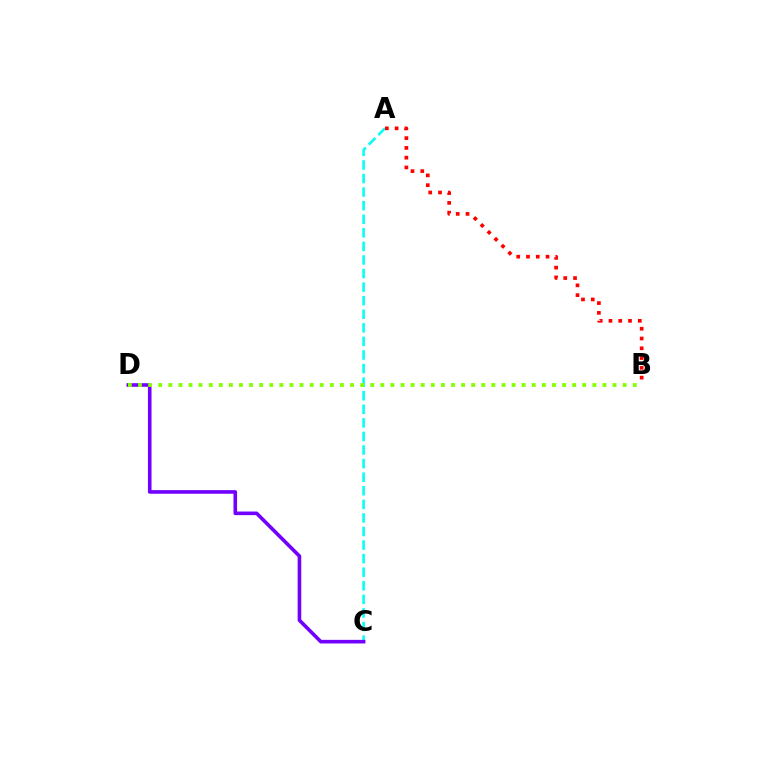{('A', 'C'): [{'color': '#00fff6', 'line_style': 'dashed', 'thickness': 1.84}], ('A', 'B'): [{'color': '#ff0000', 'line_style': 'dotted', 'thickness': 2.66}], ('C', 'D'): [{'color': '#7200ff', 'line_style': 'solid', 'thickness': 2.59}], ('B', 'D'): [{'color': '#84ff00', 'line_style': 'dotted', 'thickness': 2.74}]}